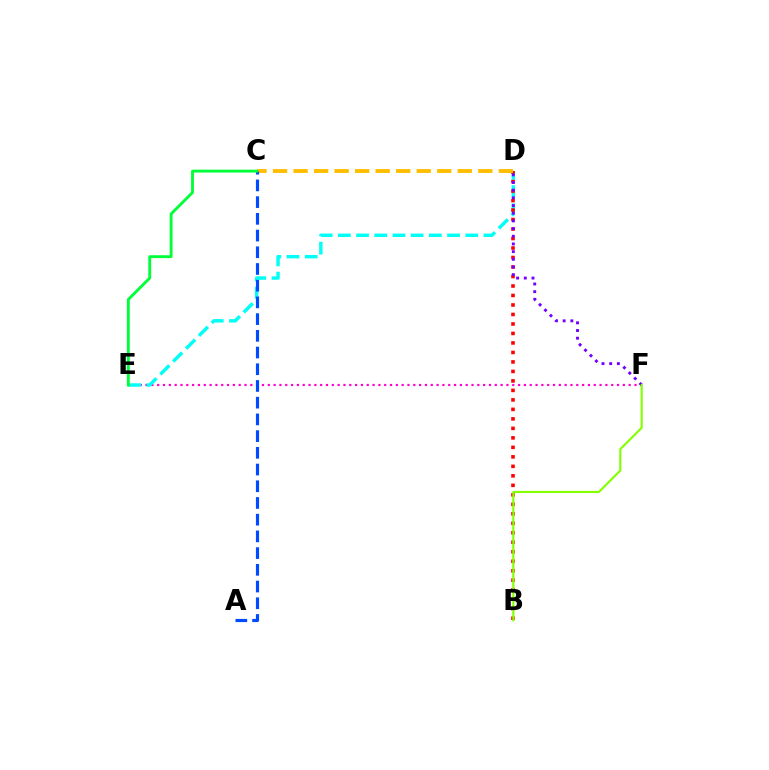{('E', 'F'): [{'color': '#ff00cf', 'line_style': 'dotted', 'thickness': 1.58}], ('D', 'E'): [{'color': '#00fff6', 'line_style': 'dashed', 'thickness': 2.47}], ('B', 'D'): [{'color': '#ff0000', 'line_style': 'dotted', 'thickness': 2.58}], ('C', 'D'): [{'color': '#ffbd00', 'line_style': 'dashed', 'thickness': 2.79}], ('A', 'C'): [{'color': '#004bff', 'line_style': 'dashed', 'thickness': 2.27}], ('C', 'E'): [{'color': '#00ff39', 'line_style': 'solid', 'thickness': 2.07}], ('D', 'F'): [{'color': '#7200ff', 'line_style': 'dotted', 'thickness': 2.09}], ('B', 'F'): [{'color': '#84ff00', 'line_style': 'solid', 'thickness': 1.54}]}